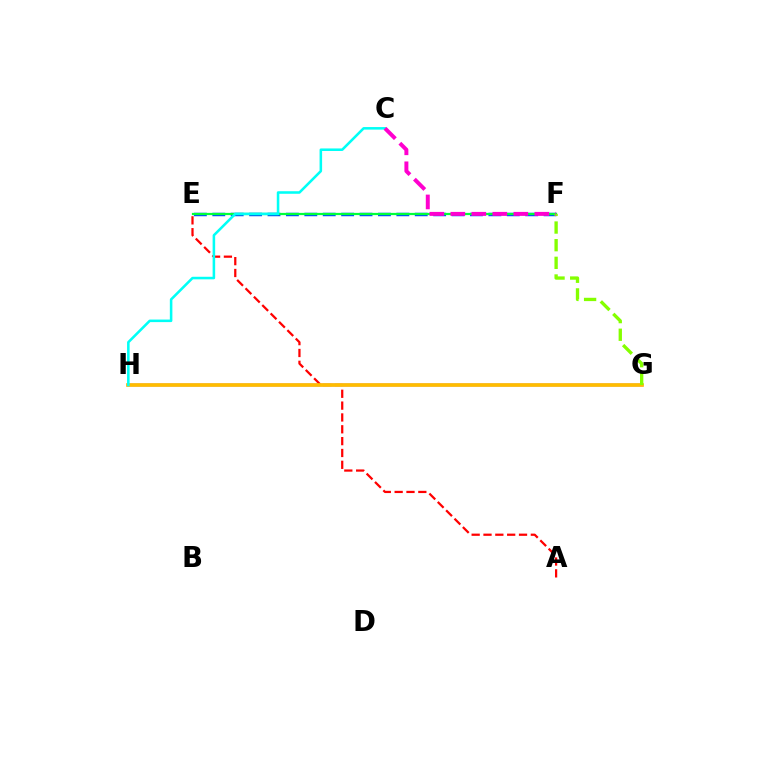{('E', 'F'): [{'color': '#004bff', 'line_style': 'dashed', 'thickness': 2.5}, {'color': '#00ff39', 'line_style': 'solid', 'thickness': 1.6}], ('G', 'H'): [{'color': '#7200ff', 'line_style': 'solid', 'thickness': 1.77}, {'color': '#ffbd00', 'line_style': 'solid', 'thickness': 2.64}], ('A', 'E'): [{'color': '#ff0000', 'line_style': 'dashed', 'thickness': 1.61}], ('F', 'G'): [{'color': '#84ff00', 'line_style': 'dashed', 'thickness': 2.4}], ('C', 'H'): [{'color': '#00fff6', 'line_style': 'solid', 'thickness': 1.84}], ('C', 'F'): [{'color': '#ff00cf', 'line_style': 'dashed', 'thickness': 2.85}]}